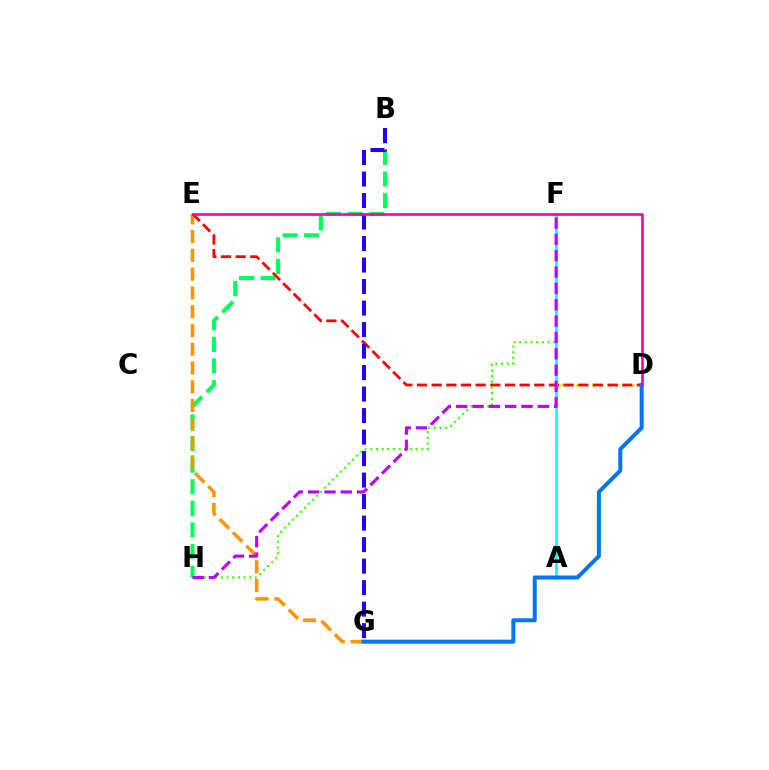{('F', 'H'): [{'color': '#3dff00', 'line_style': 'dotted', 'thickness': 1.54}, {'color': '#b900ff', 'line_style': 'dashed', 'thickness': 2.22}], ('B', 'H'): [{'color': '#00ff5c', 'line_style': 'dashed', 'thickness': 2.93}], ('A', 'D'): [{'color': '#d1ff00', 'line_style': 'dotted', 'thickness': 2.15}], ('E', 'G'): [{'color': '#ff9400', 'line_style': 'dashed', 'thickness': 2.55}], ('D', 'E'): [{'color': '#ff0000', 'line_style': 'dashed', 'thickness': 1.99}, {'color': '#ff00ac', 'line_style': 'solid', 'thickness': 1.91}], ('B', 'G'): [{'color': '#2500ff', 'line_style': 'dashed', 'thickness': 2.92}], ('A', 'F'): [{'color': '#00fff6', 'line_style': 'solid', 'thickness': 1.9}], ('D', 'G'): [{'color': '#0074ff', 'line_style': 'solid', 'thickness': 2.86}]}